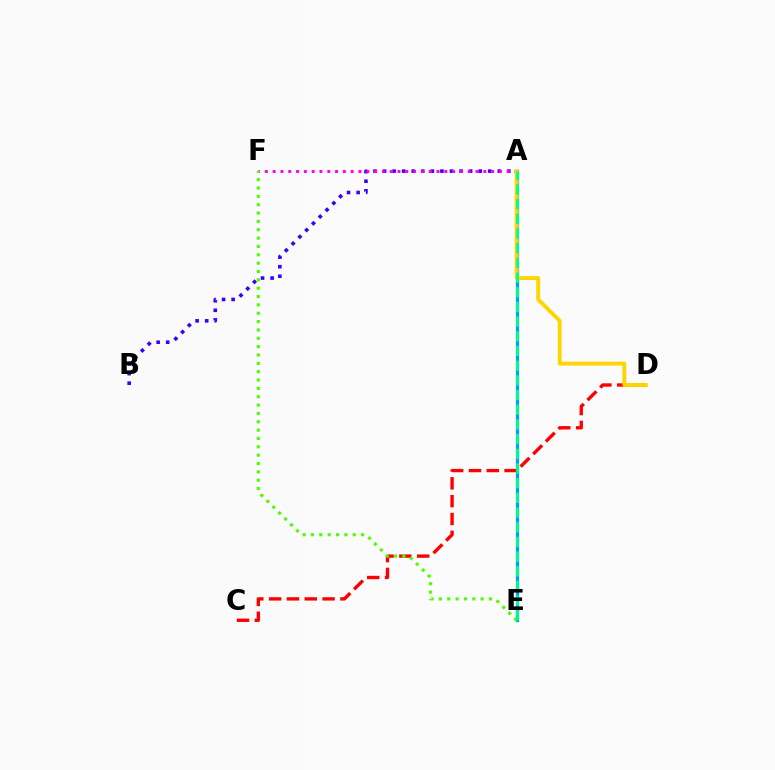{('A', 'B'): [{'color': '#3700ff', 'line_style': 'dotted', 'thickness': 2.6}], ('A', 'E'): [{'color': '#009eff', 'line_style': 'solid', 'thickness': 2.32}, {'color': '#00ff86', 'line_style': 'dashed', 'thickness': 2.0}], ('C', 'D'): [{'color': '#ff0000', 'line_style': 'dashed', 'thickness': 2.42}], ('A', 'F'): [{'color': '#ff00ed', 'line_style': 'dotted', 'thickness': 2.12}], ('E', 'F'): [{'color': '#4fff00', 'line_style': 'dotted', 'thickness': 2.27}], ('A', 'D'): [{'color': '#ffd500', 'line_style': 'solid', 'thickness': 2.78}]}